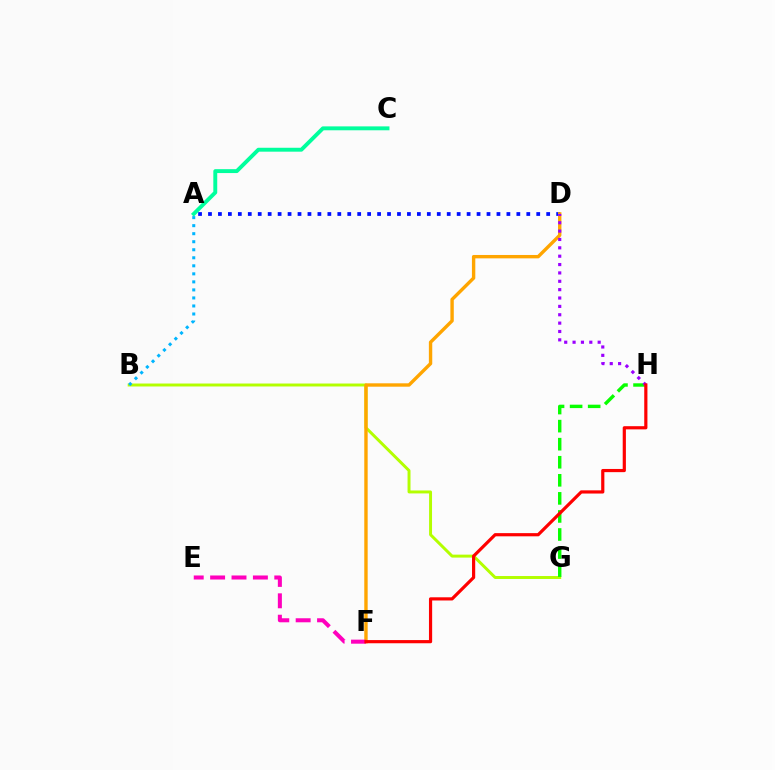{('B', 'G'): [{'color': '#b3ff00', 'line_style': 'solid', 'thickness': 2.13}], ('A', 'D'): [{'color': '#0010ff', 'line_style': 'dotted', 'thickness': 2.7}], ('D', 'F'): [{'color': '#ffa500', 'line_style': 'solid', 'thickness': 2.44}], ('G', 'H'): [{'color': '#08ff00', 'line_style': 'dashed', 'thickness': 2.45}], ('E', 'F'): [{'color': '#ff00bd', 'line_style': 'dashed', 'thickness': 2.91}], ('D', 'H'): [{'color': '#9b00ff', 'line_style': 'dotted', 'thickness': 2.27}], ('F', 'H'): [{'color': '#ff0000', 'line_style': 'solid', 'thickness': 2.29}], ('A', 'C'): [{'color': '#00ff9d', 'line_style': 'solid', 'thickness': 2.81}], ('A', 'B'): [{'color': '#00b5ff', 'line_style': 'dotted', 'thickness': 2.18}]}